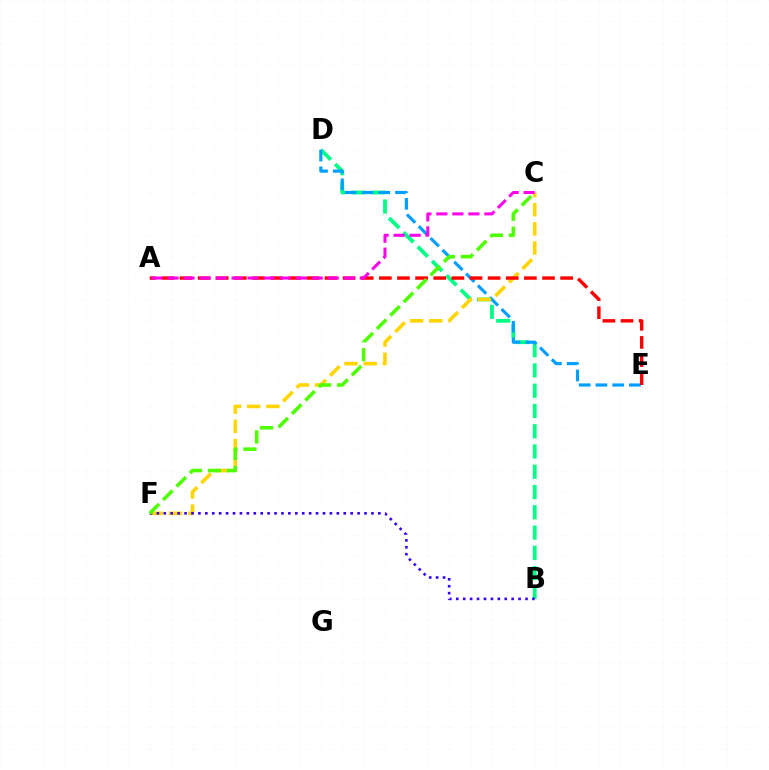{('B', 'D'): [{'color': '#00ff86', 'line_style': 'dashed', 'thickness': 2.75}], ('D', 'E'): [{'color': '#009eff', 'line_style': 'dashed', 'thickness': 2.27}], ('C', 'F'): [{'color': '#ffd500', 'line_style': 'dashed', 'thickness': 2.6}, {'color': '#4fff00', 'line_style': 'dashed', 'thickness': 2.58}], ('A', 'E'): [{'color': '#ff0000', 'line_style': 'dashed', 'thickness': 2.46}], ('B', 'F'): [{'color': '#3700ff', 'line_style': 'dotted', 'thickness': 1.88}], ('A', 'C'): [{'color': '#ff00ed', 'line_style': 'dashed', 'thickness': 2.18}]}